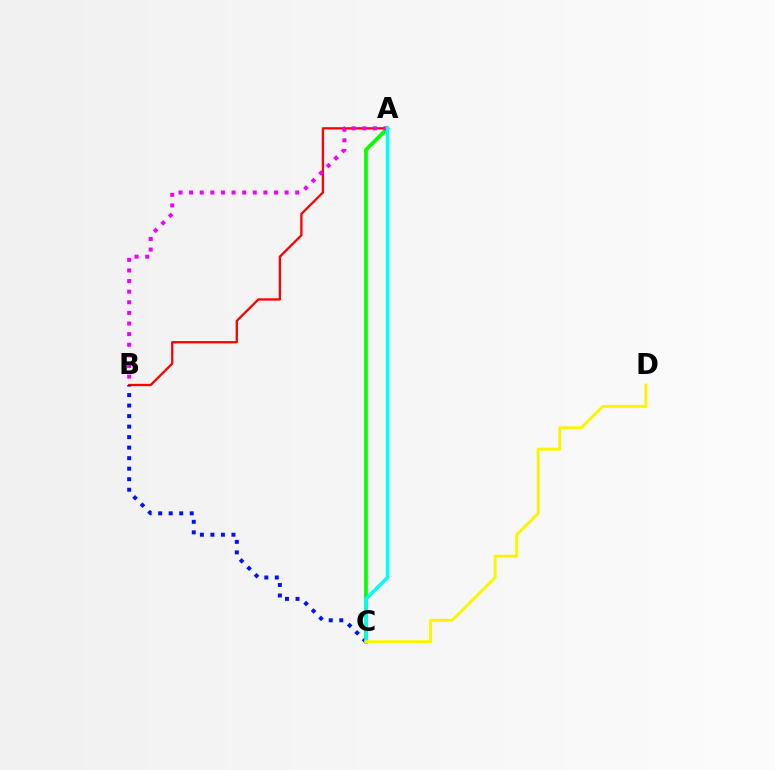{('A', 'C'): [{'color': '#08ff00', 'line_style': 'solid', 'thickness': 2.68}, {'color': '#00fff6', 'line_style': 'solid', 'thickness': 2.49}], ('A', 'B'): [{'color': '#ff0000', 'line_style': 'solid', 'thickness': 1.65}, {'color': '#ee00ff', 'line_style': 'dotted', 'thickness': 2.88}], ('B', 'C'): [{'color': '#0010ff', 'line_style': 'dotted', 'thickness': 2.86}], ('C', 'D'): [{'color': '#fcf500', 'line_style': 'solid', 'thickness': 2.11}]}